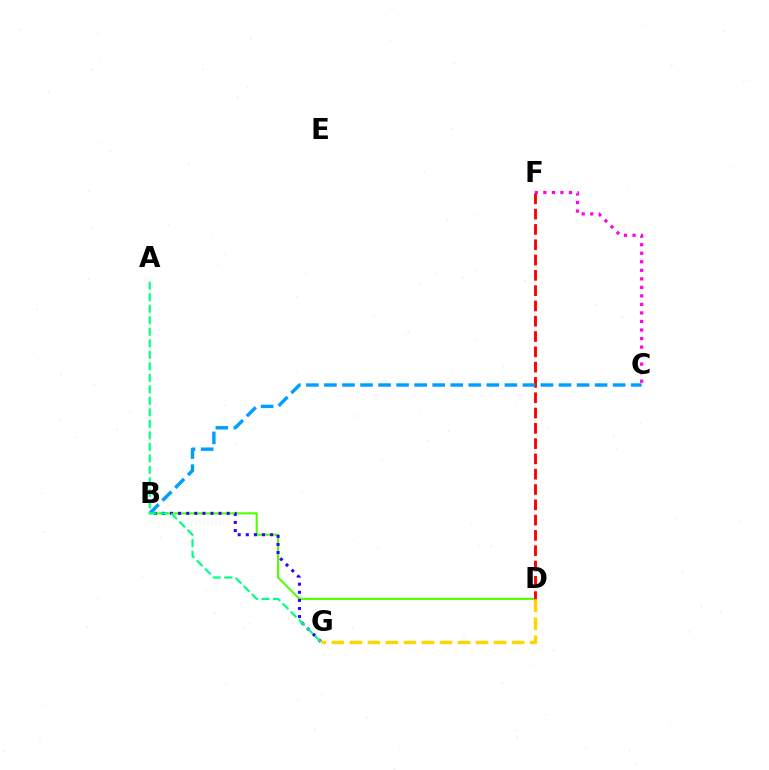{('B', 'D'): [{'color': '#4fff00', 'line_style': 'solid', 'thickness': 1.5}], ('C', 'F'): [{'color': '#ff00ed', 'line_style': 'dotted', 'thickness': 2.32}], ('B', 'G'): [{'color': '#3700ff', 'line_style': 'dotted', 'thickness': 2.2}], ('D', 'F'): [{'color': '#ff0000', 'line_style': 'dashed', 'thickness': 2.08}], ('B', 'C'): [{'color': '#009eff', 'line_style': 'dashed', 'thickness': 2.45}], ('D', 'G'): [{'color': '#ffd500', 'line_style': 'dashed', 'thickness': 2.45}], ('A', 'G'): [{'color': '#00ff86', 'line_style': 'dashed', 'thickness': 1.56}]}